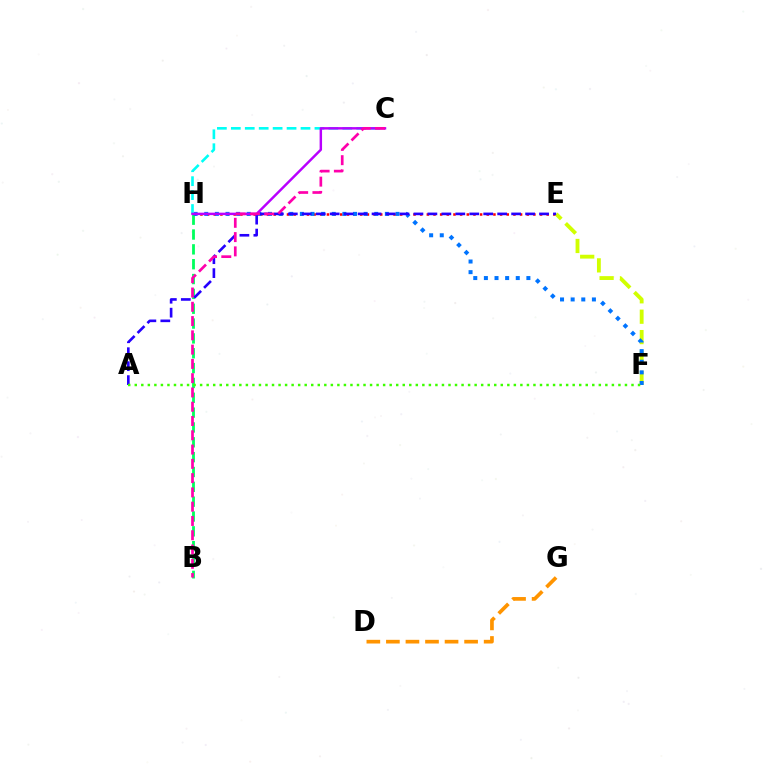{('E', 'H'): [{'color': '#ff0000', 'line_style': 'dotted', 'thickness': 1.81}], ('B', 'H'): [{'color': '#00ff5c', 'line_style': 'dashed', 'thickness': 2.02}], ('E', 'F'): [{'color': '#d1ff00', 'line_style': 'dashed', 'thickness': 2.77}], ('F', 'H'): [{'color': '#0074ff', 'line_style': 'dotted', 'thickness': 2.89}], ('A', 'E'): [{'color': '#2500ff', 'line_style': 'dashed', 'thickness': 1.9}], ('D', 'G'): [{'color': '#ff9400', 'line_style': 'dashed', 'thickness': 2.66}], ('C', 'H'): [{'color': '#00fff6', 'line_style': 'dashed', 'thickness': 1.89}, {'color': '#b900ff', 'line_style': 'solid', 'thickness': 1.77}], ('A', 'F'): [{'color': '#3dff00', 'line_style': 'dotted', 'thickness': 1.78}], ('B', 'C'): [{'color': '#ff00ac', 'line_style': 'dashed', 'thickness': 1.94}]}